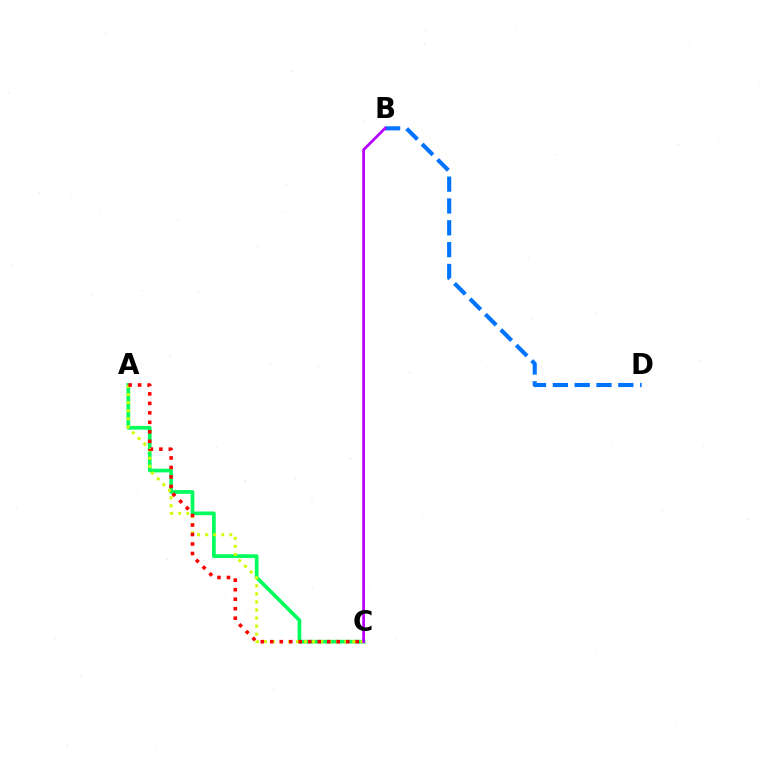{('A', 'C'): [{'color': '#00ff5c', 'line_style': 'solid', 'thickness': 2.65}, {'color': '#d1ff00', 'line_style': 'dotted', 'thickness': 2.19}, {'color': '#ff0000', 'line_style': 'dotted', 'thickness': 2.58}], ('B', 'D'): [{'color': '#0074ff', 'line_style': 'dashed', 'thickness': 2.97}], ('B', 'C'): [{'color': '#b900ff', 'line_style': 'solid', 'thickness': 1.97}]}